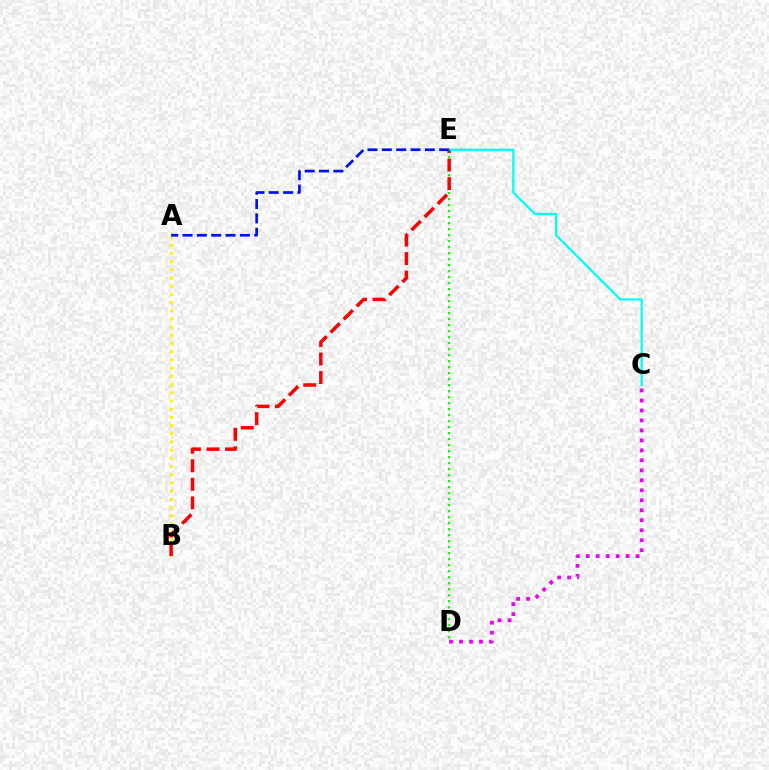{('D', 'E'): [{'color': '#08ff00', 'line_style': 'dotted', 'thickness': 1.63}], ('C', 'D'): [{'color': '#ee00ff', 'line_style': 'dotted', 'thickness': 2.71}], ('A', 'B'): [{'color': '#fcf500', 'line_style': 'dotted', 'thickness': 2.23}], ('B', 'E'): [{'color': '#ff0000', 'line_style': 'dashed', 'thickness': 2.52}], ('C', 'E'): [{'color': '#00fff6', 'line_style': 'solid', 'thickness': 1.63}], ('A', 'E'): [{'color': '#0010ff', 'line_style': 'dashed', 'thickness': 1.95}]}